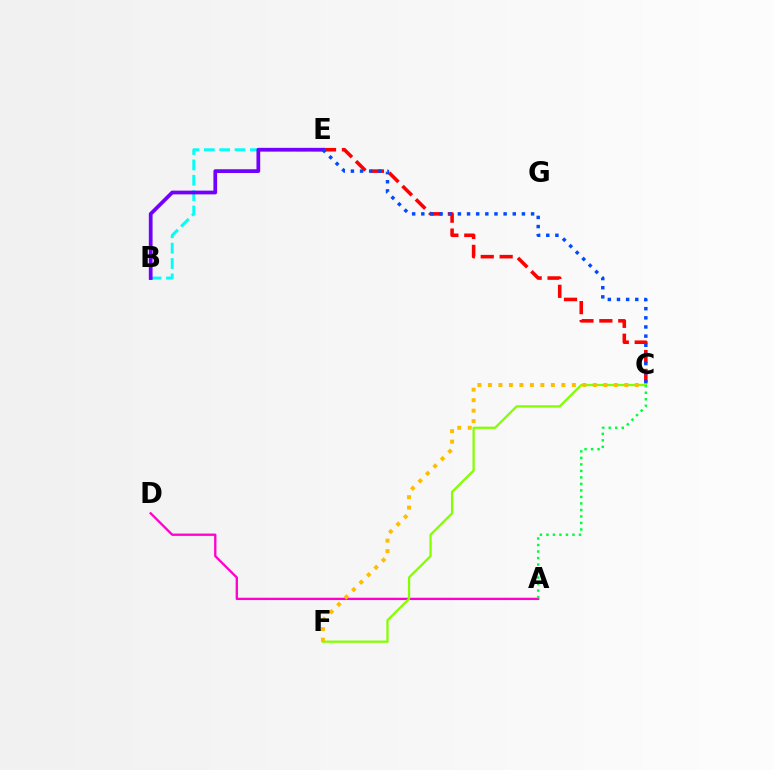{('B', 'E'): [{'color': '#00fff6', 'line_style': 'dashed', 'thickness': 2.09}, {'color': '#7200ff', 'line_style': 'solid', 'thickness': 2.7}], ('C', 'E'): [{'color': '#ff0000', 'line_style': 'dashed', 'thickness': 2.57}, {'color': '#004bff', 'line_style': 'dotted', 'thickness': 2.49}], ('A', 'D'): [{'color': '#ff00cf', 'line_style': 'solid', 'thickness': 1.67}], ('C', 'F'): [{'color': '#84ff00', 'line_style': 'solid', 'thickness': 1.64}, {'color': '#ffbd00', 'line_style': 'dotted', 'thickness': 2.85}], ('A', 'C'): [{'color': '#00ff39', 'line_style': 'dotted', 'thickness': 1.77}]}